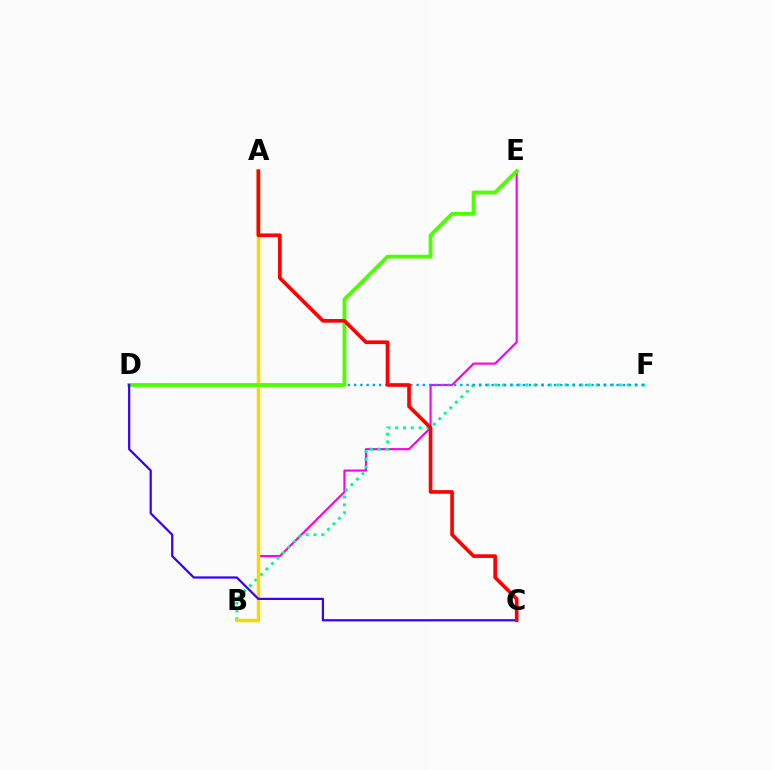{('B', 'E'): [{'color': '#ff00ed', 'line_style': 'solid', 'thickness': 1.56}], ('B', 'F'): [{'color': '#00ff86', 'line_style': 'dotted', 'thickness': 2.12}], ('A', 'B'): [{'color': '#ffd500', 'line_style': 'solid', 'thickness': 2.5}], ('D', 'F'): [{'color': '#009eff', 'line_style': 'dotted', 'thickness': 1.7}], ('D', 'E'): [{'color': '#4fff00', 'line_style': 'solid', 'thickness': 2.77}], ('C', 'D'): [{'color': '#3700ff', 'line_style': 'solid', 'thickness': 1.61}], ('A', 'C'): [{'color': '#ff0000', 'line_style': 'solid', 'thickness': 2.63}]}